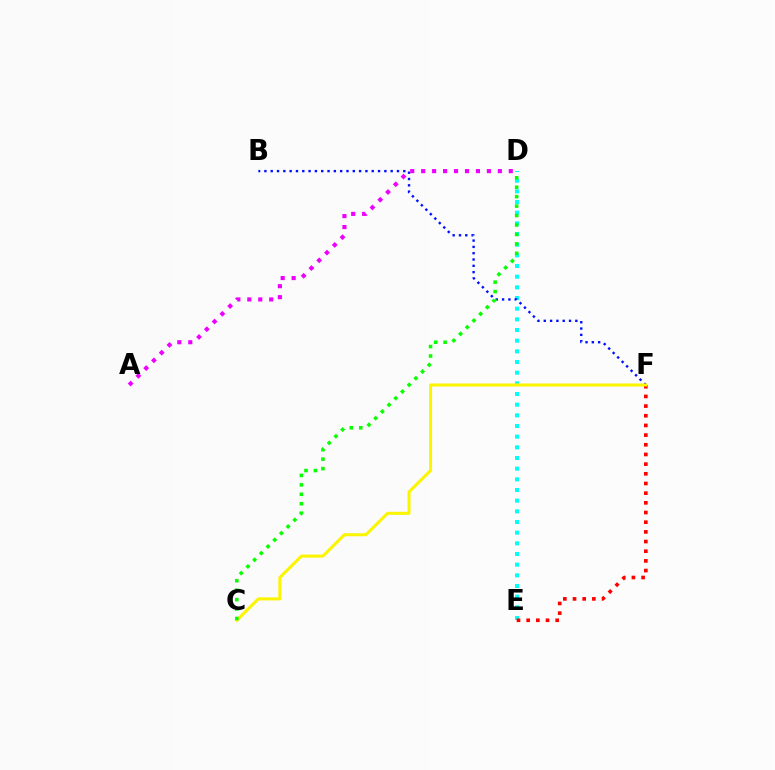{('D', 'E'): [{'color': '#00fff6', 'line_style': 'dotted', 'thickness': 2.9}], ('B', 'F'): [{'color': '#0010ff', 'line_style': 'dotted', 'thickness': 1.72}], ('E', 'F'): [{'color': '#ff0000', 'line_style': 'dotted', 'thickness': 2.63}], ('A', 'D'): [{'color': '#ee00ff', 'line_style': 'dotted', 'thickness': 2.98}], ('C', 'F'): [{'color': '#fcf500', 'line_style': 'solid', 'thickness': 2.2}], ('C', 'D'): [{'color': '#08ff00', 'line_style': 'dotted', 'thickness': 2.57}]}